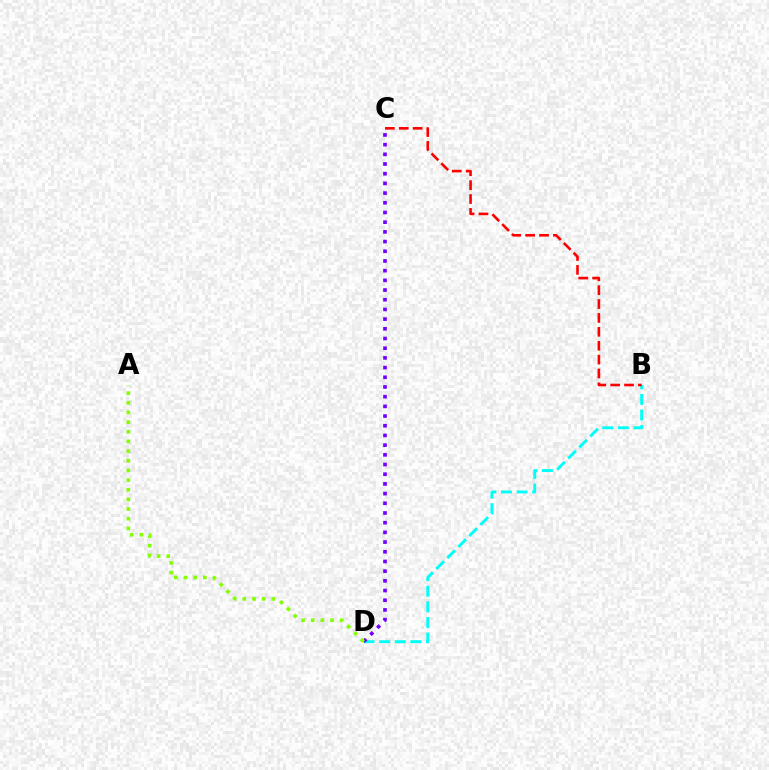{('B', 'D'): [{'color': '#00fff6', 'line_style': 'dashed', 'thickness': 2.12}], ('C', 'D'): [{'color': '#7200ff', 'line_style': 'dotted', 'thickness': 2.63}], ('B', 'C'): [{'color': '#ff0000', 'line_style': 'dashed', 'thickness': 1.89}], ('A', 'D'): [{'color': '#84ff00', 'line_style': 'dotted', 'thickness': 2.62}]}